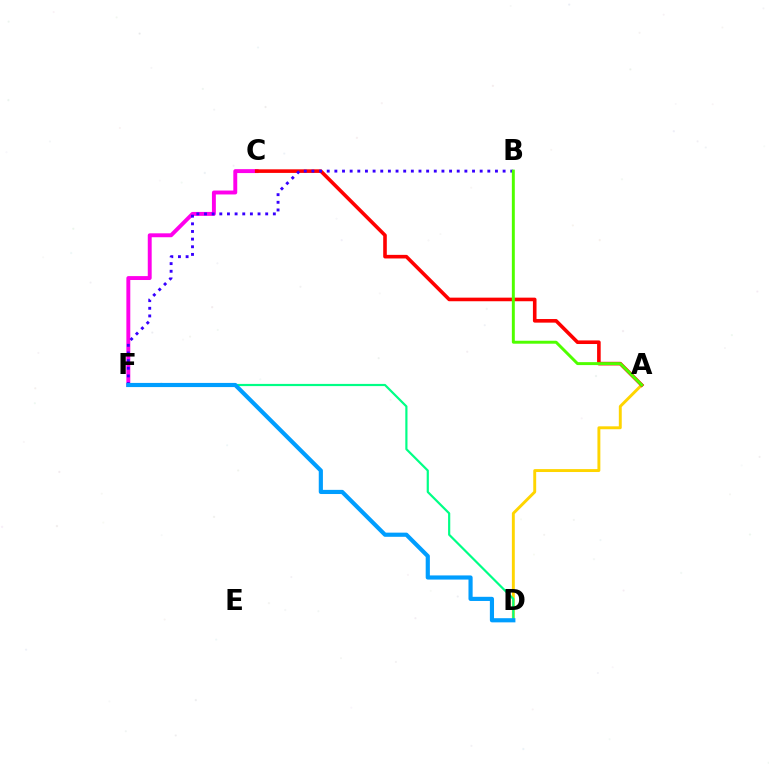{('C', 'F'): [{'color': '#ff00ed', 'line_style': 'solid', 'thickness': 2.82}], ('A', 'D'): [{'color': '#ffd500', 'line_style': 'solid', 'thickness': 2.1}], ('A', 'C'): [{'color': '#ff0000', 'line_style': 'solid', 'thickness': 2.59}], ('D', 'F'): [{'color': '#00ff86', 'line_style': 'solid', 'thickness': 1.57}, {'color': '#009eff', 'line_style': 'solid', 'thickness': 2.99}], ('B', 'F'): [{'color': '#3700ff', 'line_style': 'dotted', 'thickness': 2.08}], ('A', 'B'): [{'color': '#4fff00', 'line_style': 'solid', 'thickness': 2.13}]}